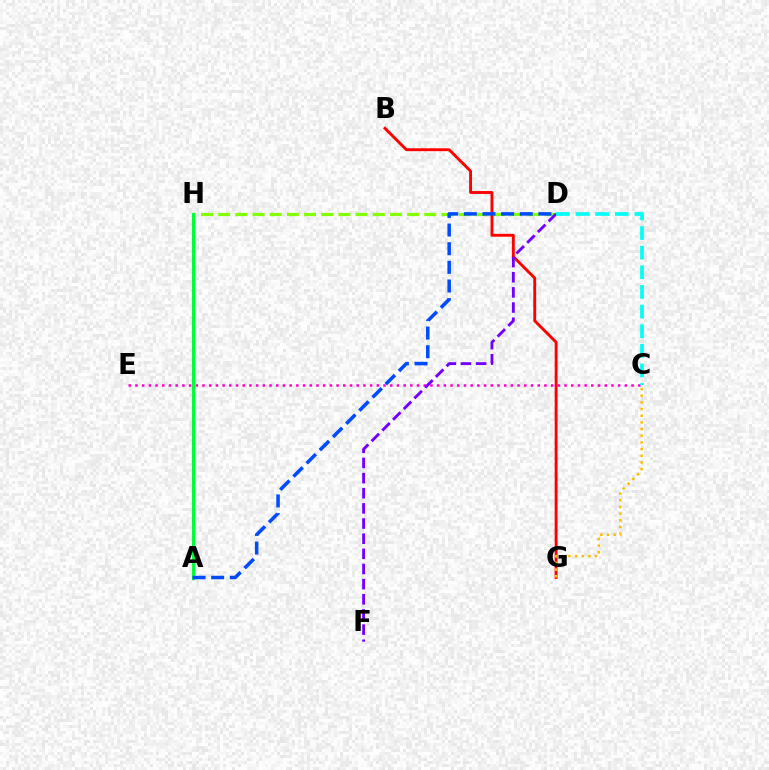{('C', 'E'): [{'color': '#ff00cf', 'line_style': 'dotted', 'thickness': 1.82}], ('B', 'G'): [{'color': '#ff0000', 'line_style': 'solid', 'thickness': 2.07}], ('D', 'H'): [{'color': '#84ff00', 'line_style': 'dashed', 'thickness': 2.33}], ('A', 'H'): [{'color': '#00ff39', 'line_style': 'solid', 'thickness': 2.25}], ('D', 'F'): [{'color': '#7200ff', 'line_style': 'dashed', 'thickness': 2.06}], ('A', 'D'): [{'color': '#004bff', 'line_style': 'dashed', 'thickness': 2.53}], ('C', 'G'): [{'color': '#ffbd00', 'line_style': 'dotted', 'thickness': 1.81}], ('C', 'D'): [{'color': '#00fff6', 'line_style': 'dashed', 'thickness': 2.67}]}